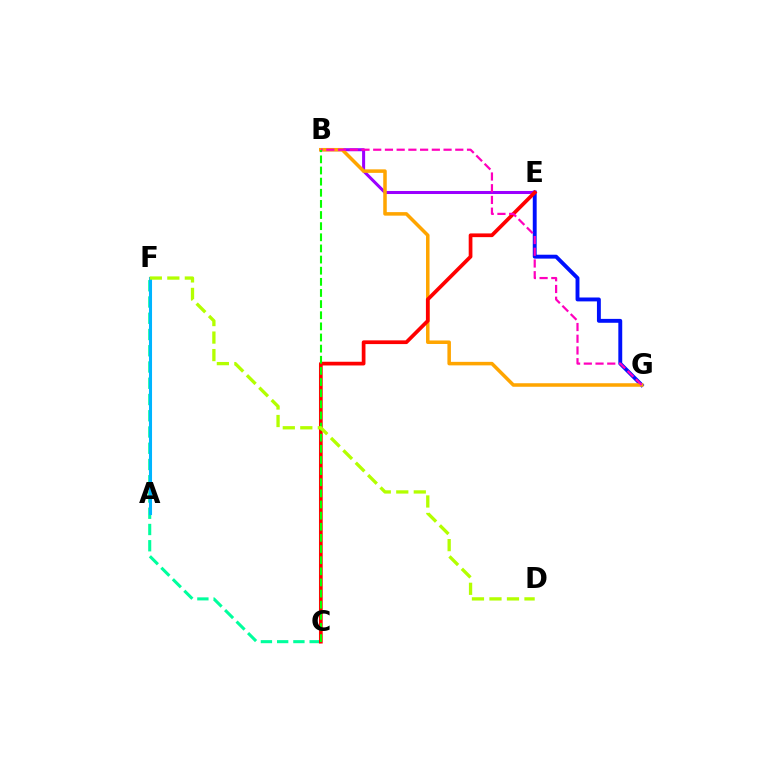{('C', 'F'): [{'color': '#00ff9d', 'line_style': 'dashed', 'thickness': 2.21}], ('A', 'F'): [{'color': '#00b5ff', 'line_style': 'solid', 'thickness': 2.21}], ('E', 'G'): [{'color': '#0010ff', 'line_style': 'solid', 'thickness': 2.8}], ('B', 'E'): [{'color': '#9b00ff', 'line_style': 'solid', 'thickness': 2.19}], ('B', 'G'): [{'color': '#ffa500', 'line_style': 'solid', 'thickness': 2.54}, {'color': '#ff00bd', 'line_style': 'dashed', 'thickness': 1.59}], ('C', 'E'): [{'color': '#ff0000', 'line_style': 'solid', 'thickness': 2.68}], ('B', 'C'): [{'color': '#08ff00', 'line_style': 'dashed', 'thickness': 1.51}], ('D', 'F'): [{'color': '#b3ff00', 'line_style': 'dashed', 'thickness': 2.38}]}